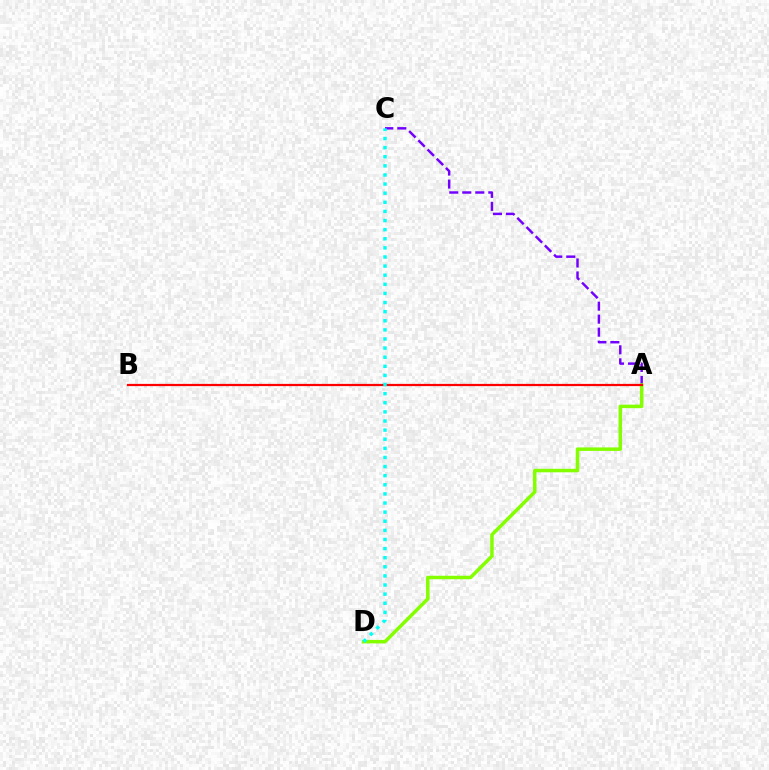{('A', 'C'): [{'color': '#7200ff', 'line_style': 'dashed', 'thickness': 1.77}], ('A', 'D'): [{'color': '#84ff00', 'line_style': 'solid', 'thickness': 2.52}], ('A', 'B'): [{'color': '#ff0000', 'line_style': 'solid', 'thickness': 1.6}], ('C', 'D'): [{'color': '#00fff6', 'line_style': 'dotted', 'thickness': 2.48}]}